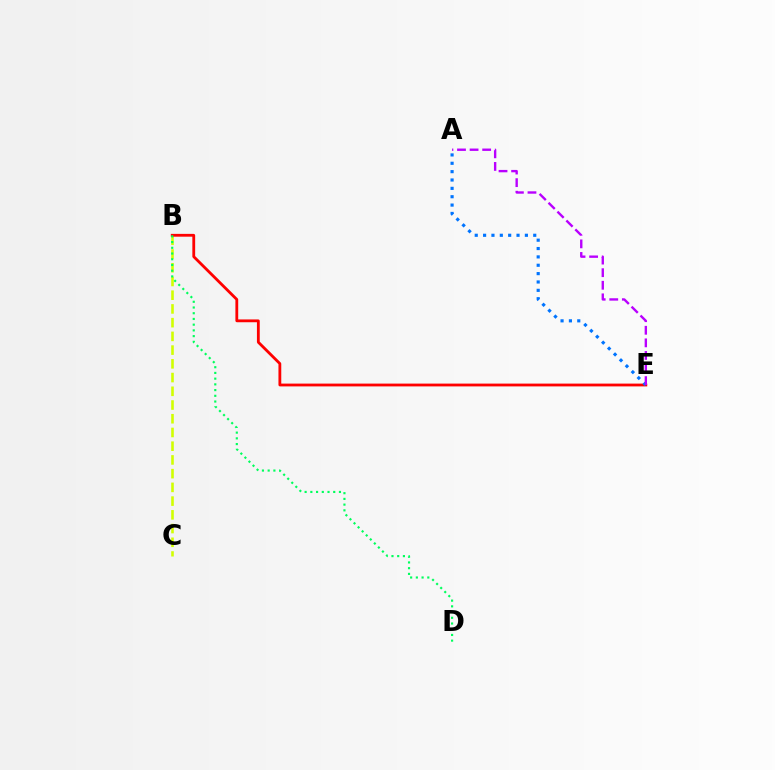{('B', 'C'): [{'color': '#d1ff00', 'line_style': 'dashed', 'thickness': 1.86}], ('B', 'E'): [{'color': '#ff0000', 'line_style': 'solid', 'thickness': 2.02}], ('B', 'D'): [{'color': '#00ff5c', 'line_style': 'dotted', 'thickness': 1.55}], ('A', 'E'): [{'color': '#0074ff', 'line_style': 'dotted', 'thickness': 2.27}, {'color': '#b900ff', 'line_style': 'dashed', 'thickness': 1.71}]}